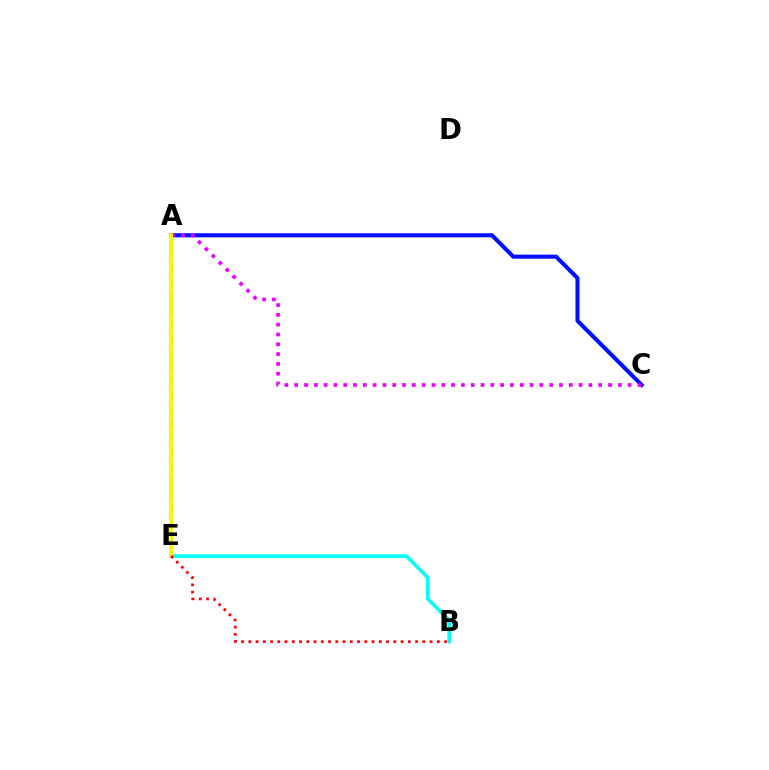{('A', 'C'): [{'color': '#0010ff', 'line_style': 'solid', 'thickness': 2.93}, {'color': '#ee00ff', 'line_style': 'dotted', 'thickness': 2.66}], ('B', 'E'): [{'color': '#00fff6', 'line_style': 'solid', 'thickness': 2.59}, {'color': '#ff0000', 'line_style': 'dotted', 'thickness': 1.97}], ('A', 'E'): [{'color': '#08ff00', 'line_style': 'dashed', 'thickness': 1.92}, {'color': '#fcf500', 'line_style': 'solid', 'thickness': 2.61}]}